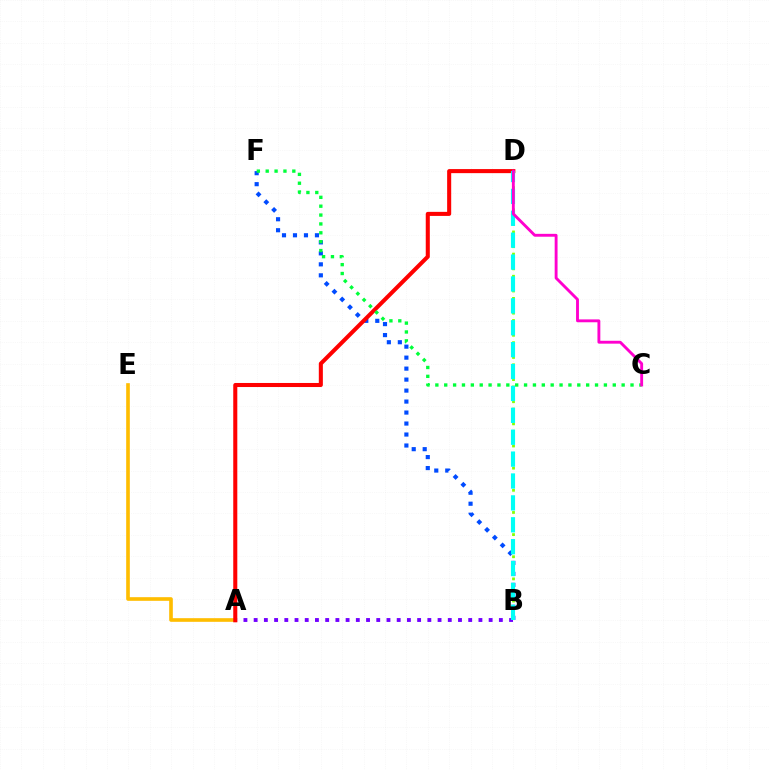{('B', 'F'): [{'color': '#004bff', 'line_style': 'dotted', 'thickness': 2.98}], ('A', 'B'): [{'color': '#7200ff', 'line_style': 'dotted', 'thickness': 2.78}], ('B', 'D'): [{'color': '#84ff00', 'line_style': 'dotted', 'thickness': 2.01}, {'color': '#00fff6', 'line_style': 'dashed', 'thickness': 2.97}], ('A', 'E'): [{'color': '#ffbd00', 'line_style': 'solid', 'thickness': 2.62}], ('A', 'D'): [{'color': '#ff0000', 'line_style': 'solid', 'thickness': 2.92}], ('C', 'F'): [{'color': '#00ff39', 'line_style': 'dotted', 'thickness': 2.41}], ('C', 'D'): [{'color': '#ff00cf', 'line_style': 'solid', 'thickness': 2.07}]}